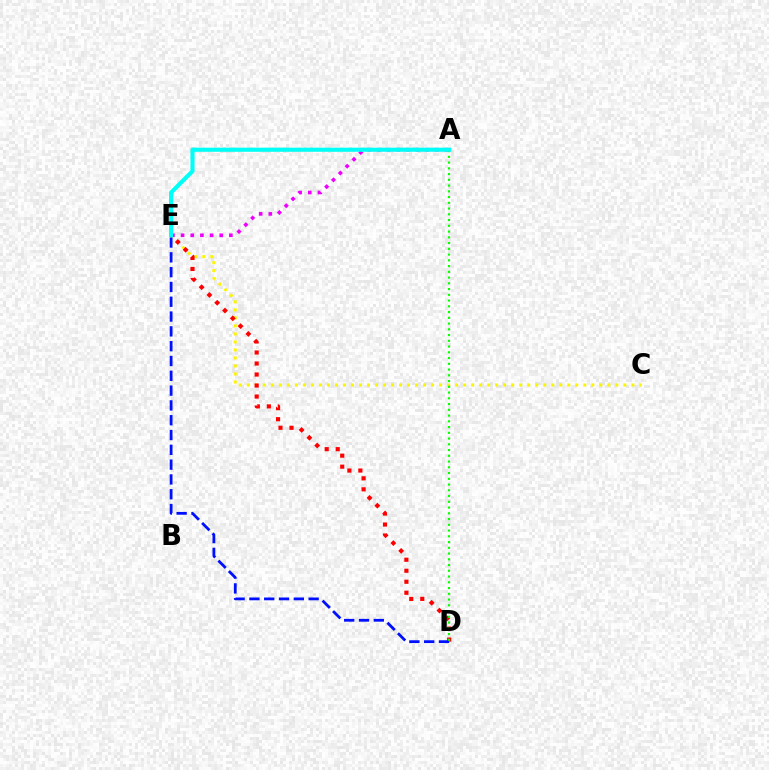{('C', 'E'): [{'color': '#fcf500', 'line_style': 'dotted', 'thickness': 2.18}], ('D', 'E'): [{'color': '#ff0000', 'line_style': 'dotted', 'thickness': 2.99}, {'color': '#0010ff', 'line_style': 'dashed', 'thickness': 2.01}], ('A', 'E'): [{'color': '#ee00ff', 'line_style': 'dotted', 'thickness': 2.62}, {'color': '#00fff6', 'line_style': 'solid', 'thickness': 2.97}], ('A', 'D'): [{'color': '#08ff00', 'line_style': 'dotted', 'thickness': 1.56}]}